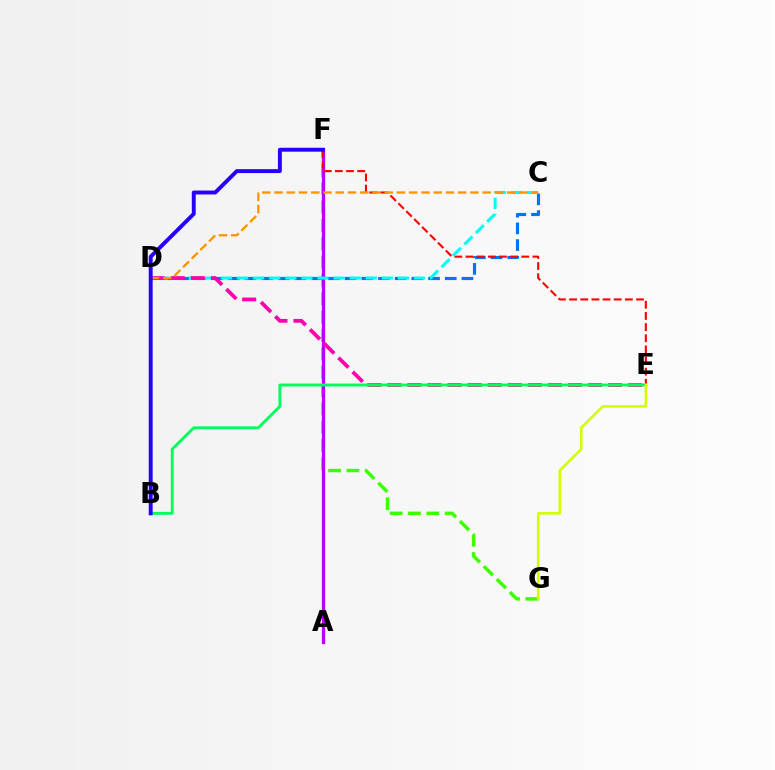{('F', 'G'): [{'color': '#3dff00', 'line_style': 'dashed', 'thickness': 2.49}], ('A', 'F'): [{'color': '#b900ff', 'line_style': 'solid', 'thickness': 2.35}], ('C', 'D'): [{'color': '#0074ff', 'line_style': 'dashed', 'thickness': 2.27}, {'color': '#00fff6', 'line_style': 'dashed', 'thickness': 2.19}, {'color': '#ff9400', 'line_style': 'dashed', 'thickness': 1.66}], ('E', 'F'): [{'color': '#ff0000', 'line_style': 'dashed', 'thickness': 1.52}], ('D', 'E'): [{'color': '#ff00ac', 'line_style': 'dashed', 'thickness': 2.72}], ('B', 'E'): [{'color': '#00ff5c', 'line_style': 'solid', 'thickness': 2.08}], ('E', 'G'): [{'color': '#d1ff00', 'line_style': 'solid', 'thickness': 1.86}], ('B', 'F'): [{'color': '#2500ff', 'line_style': 'solid', 'thickness': 2.81}]}